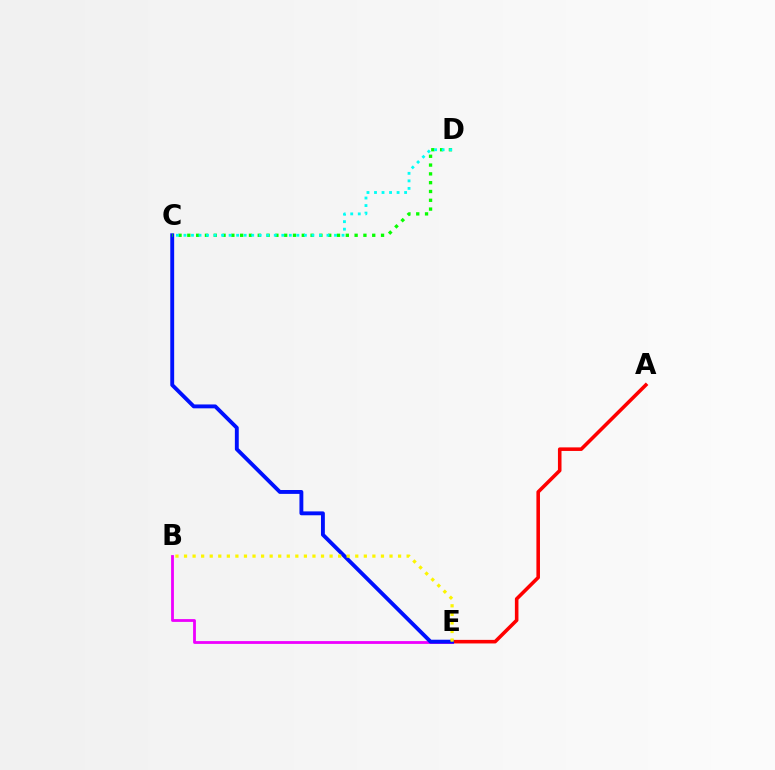{('A', 'E'): [{'color': '#ff0000', 'line_style': 'solid', 'thickness': 2.57}], ('B', 'E'): [{'color': '#ee00ff', 'line_style': 'solid', 'thickness': 2.02}, {'color': '#fcf500', 'line_style': 'dotted', 'thickness': 2.33}], ('C', 'E'): [{'color': '#0010ff', 'line_style': 'solid', 'thickness': 2.79}], ('C', 'D'): [{'color': '#08ff00', 'line_style': 'dotted', 'thickness': 2.39}, {'color': '#00fff6', 'line_style': 'dotted', 'thickness': 2.04}]}